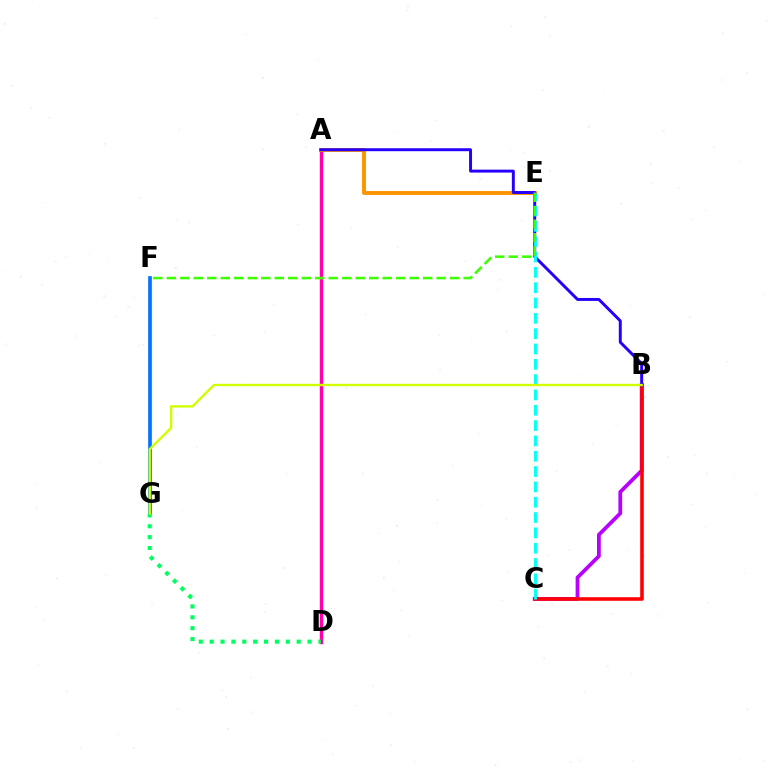{('B', 'C'): [{'color': '#b900ff', 'line_style': 'solid', 'thickness': 2.71}, {'color': '#ff0000', 'line_style': 'solid', 'thickness': 2.56}], ('A', 'D'): [{'color': '#ff00ac', 'line_style': 'solid', 'thickness': 2.47}], ('F', 'G'): [{'color': '#0074ff', 'line_style': 'solid', 'thickness': 2.66}], ('A', 'E'): [{'color': '#ff9400', 'line_style': 'solid', 'thickness': 2.81}], ('A', 'B'): [{'color': '#2500ff', 'line_style': 'solid', 'thickness': 2.12}], ('C', 'E'): [{'color': '#00fff6', 'line_style': 'dashed', 'thickness': 2.08}], ('E', 'F'): [{'color': '#3dff00', 'line_style': 'dashed', 'thickness': 1.83}], ('D', 'G'): [{'color': '#00ff5c', 'line_style': 'dotted', 'thickness': 2.96}], ('B', 'G'): [{'color': '#d1ff00', 'line_style': 'solid', 'thickness': 1.7}]}